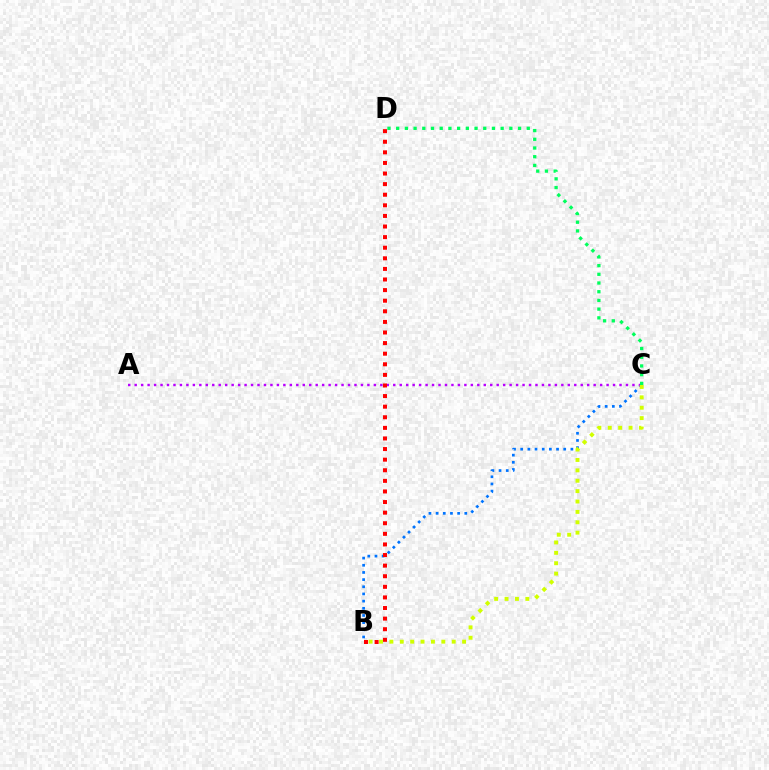{('B', 'C'): [{'color': '#0074ff', 'line_style': 'dotted', 'thickness': 1.95}, {'color': '#d1ff00', 'line_style': 'dotted', 'thickness': 2.82}], ('A', 'C'): [{'color': '#b900ff', 'line_style': 'dotted', 'thickness': 1.76}], ('C', 'D'): [{'color': '#00ff5c', 'line_style': 'dotted', 'thickness': 2.37}], ('B', 'D'): [{'color': '#ff0000', 'line_style': 'dotted', 'thickness': 2.88}]}